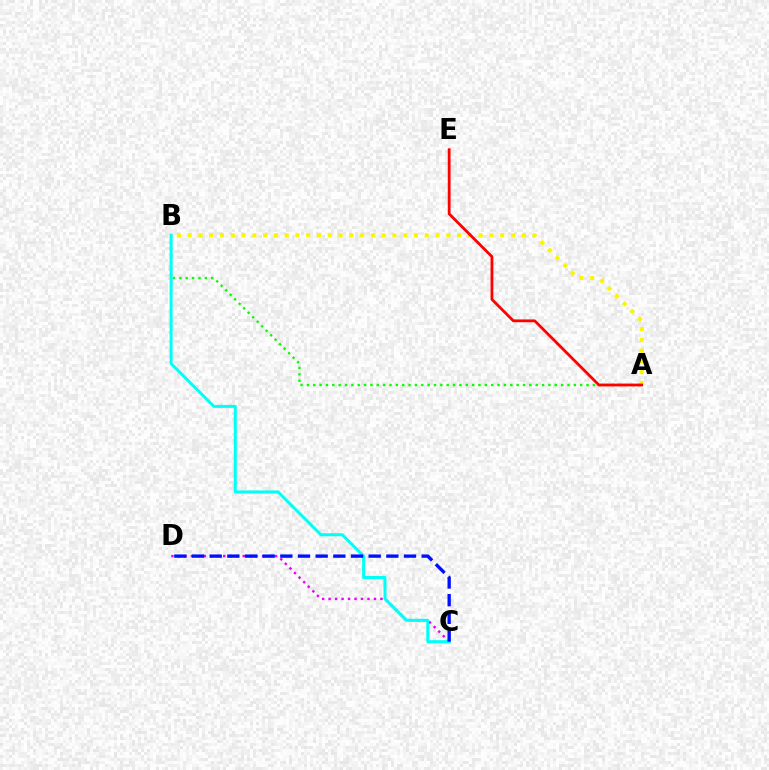{('C', 'D'): [{'color': '#ee00ff', 'line_style': 'dotted', 'thickness': 1.76}, {'color': '#0010ff', 'line_style': 'dashed', 'thickness': 2.4}], ('A', 'B'): [{'color': '#08ff00', 'line_style': 'dotted', 'thickness': 1.73}, {'color': '#fcf500', 'line_style': 'dotted', 'thickness': 2.93}], ('B', 'C'): [{'color': '#00fff6', 'line_style': 'solid', 'thickness': 2.17}], ('A', 'E'): [{'color': '#ff0000', 'line_style': 'solid', 'thickness': 2.01}]}